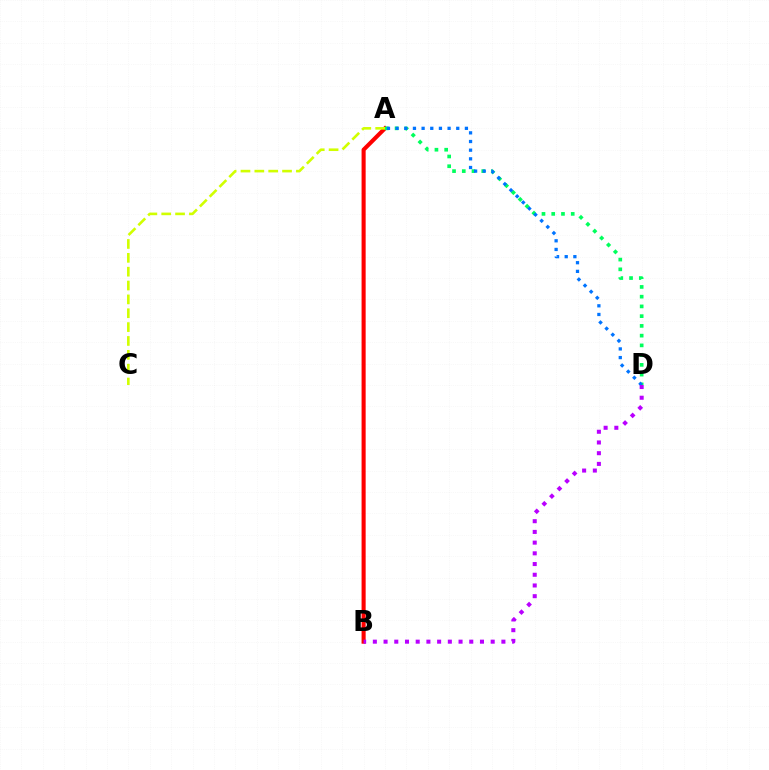{('A', 'B'): [{'color': '#ff0000', 'line_style': 'solid', 'thickness': 2.94}], ('A', 'D'): [{'color': '#00ff5c', 'line_style': 'dotted', 'thickness': 2.65}, {'color': '#0074ff', 'line_style': 'dotted', 'thickness': 2.35}], ('B', 'D'): [{'color': '#b900ff', 'line_style': 'dotted', 'thickness': 2.91}], ('A', 'C'): [{'color': '#d1ff00', 'line_style': 'dashed', 'thickness': 1.88}]}